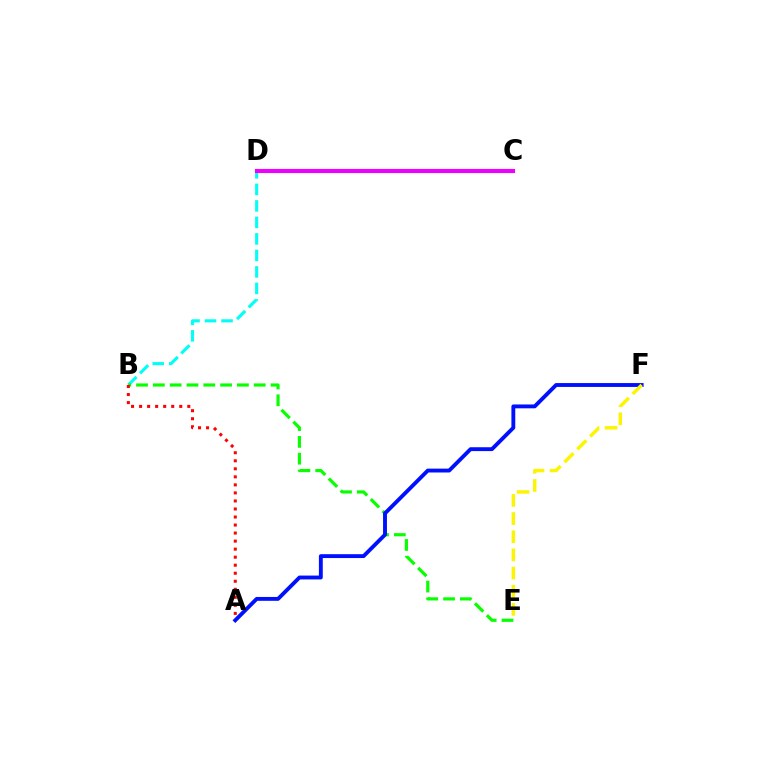{('B', 'D'): [{'color': '#00fff6', 'line_style': 'dashed', 'thickness': 2.24}], ('B', 'E'): [{'color': '#08ff00', 'line_style': 'dashed', 'thickness': 2.28}], ('A', 'B'): [{'color': '#ff0000', 'line_style': 'dotted', 'thickness': 2.18}], ('C', 'D'): [{'color': '#ee00ff', 'line_style': 'solid', 'thickness': 2.95}], ('A', 'F'): [{'color': '#0010ff', 'line_style': 'solid', 'thickness': 2.78}], ('E', 'F'): [{'color': '#fcf500', 'line_style': 'dashed', 'thickness': 2.47}]}